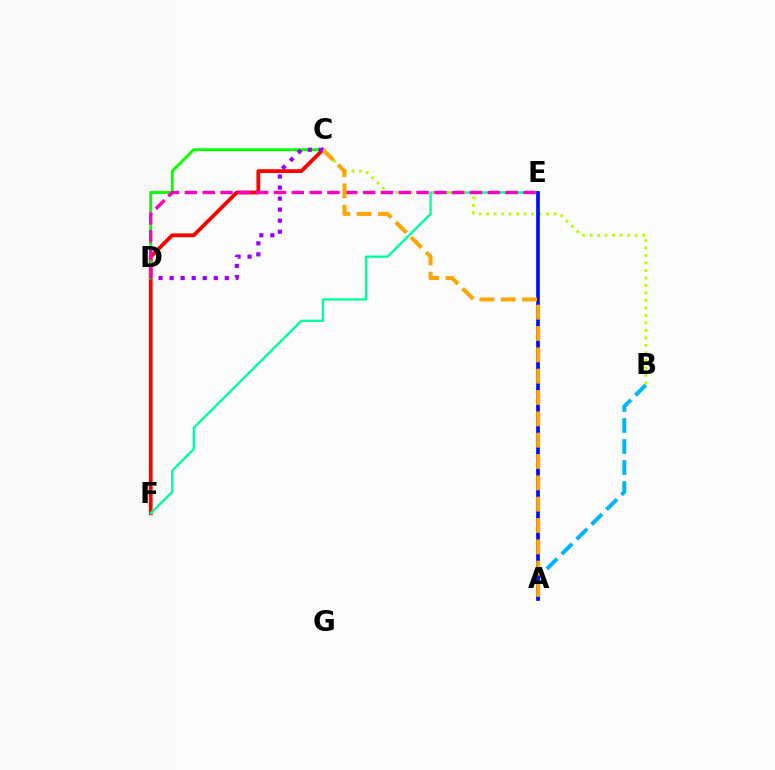{('C', 'F'): [{'color': '#ff0000', 'line_style': 'solid', 'thickness': 2.73}], ('A', 'B'): [{'color': '#00b5ff', 'line_style': 'dashed', 'thickness': 2.86}], ('E', 'F'): [{'color': '#00ff9d', 'line_style': 'solid', 'thickness': 1.71}], ('B', 'C'): [{'color': '#b3ff00', 'line_style': 'dotted', 'thickness': 2.04}], ('C', 'D'): [{'color': '#08ff00', 'line_style': 'solid', 'thickness': 2.08}, {'color': '#9b00ff', 'line_style': 'dotted', 'thickness': 3.0}], ('D', 'E'): [{'color': '#ff00bd', 'line_style': 'dashed', 'thickness': 2.42}], ('A', 'E'): [{'color': '#0010ff', 'line_style': 'solid', 'thickness': 2.67}], ('A', 'C'): [{'color': '#ffa500', 'line_style': 'dashed', 'thickness': 2.9}]}